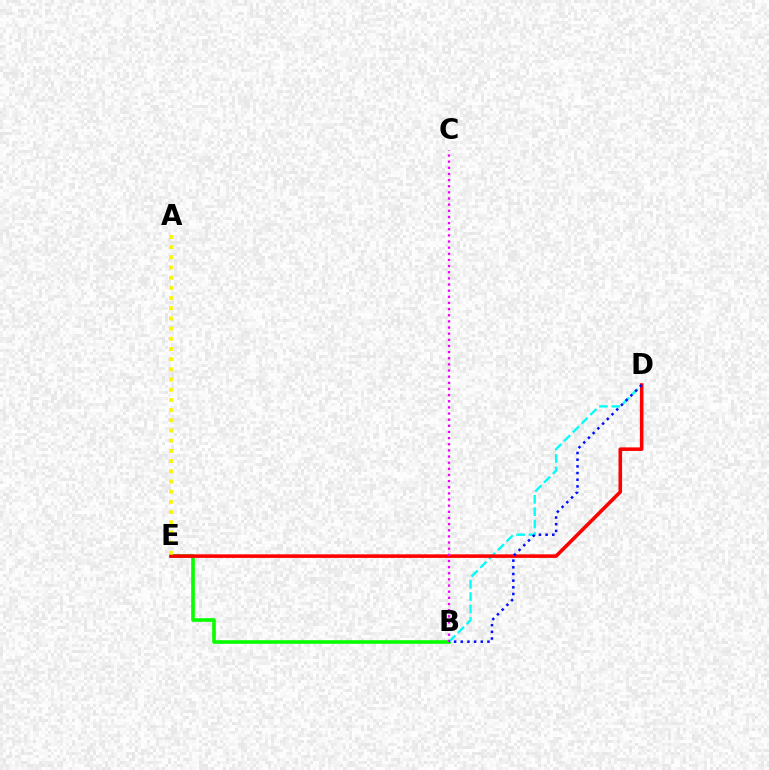{('B', 'E'): [{'color': '#08ff00', 'line_style': 'solid', 'thickness': 2.61}], ('B', 'D'): [{'color': '#00fff6', 'line_style': 'dashed', 'thickness': 1.68}, {'color': '#0010ff', 'line_style': 'dotted', 'thickness': 1.81}], ('D', 'E'): [{'color': '#ff0000', 'line_style': 'solid', 'thickness': 2.56}], ('A', 'E'): [{'color': '#fcf500', 'line_style': 'dotted', 'thickness': 2.77}], ('B', 'C'): [{'color': '#ee00ff', 'line_style': 'dotted', 'thickness': 1.67}]}